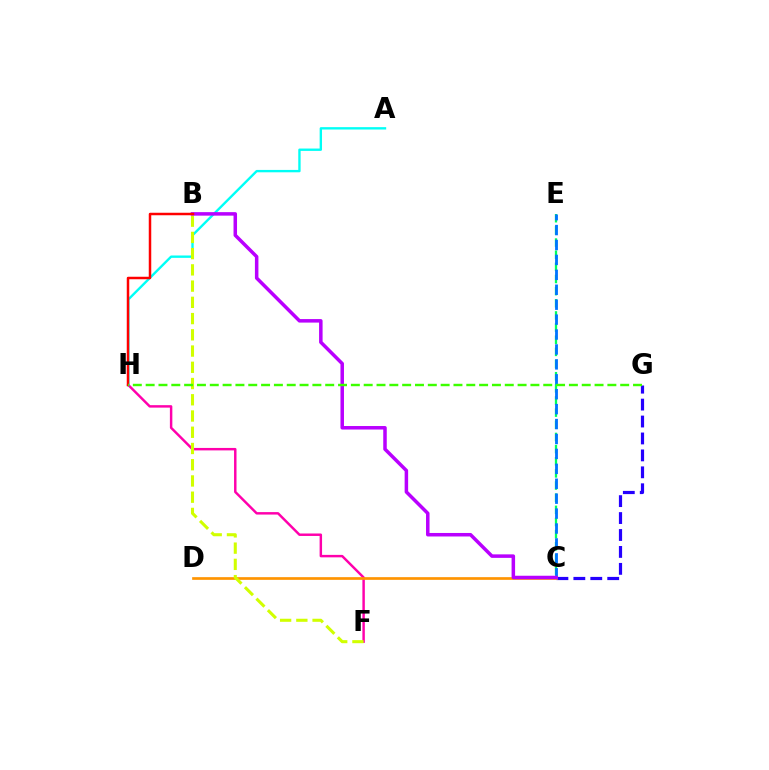{('F', 'H'): [{'color': '#ff00ac', 'line_style': 'solid', 'thickness': 1.77}], ('C', 'E'): [{'color': '#00ff5c', 'line_style': 'dashed', 'thickness': 1.65}, {'color': '#0074ff', 'line_style': 'dashed', 'thickness': 2.03}], ('A', 'H'): [{'color': '#00fff6', 'line_style': 'solid', 'thickness': 1.71}], ('C', 'G'): [{'color': '#2500ff', 'line_style': 'dashed', 'thickness': 2.3}], ('C', 'D'): [{'color': '#ff9400', 'line_style': 'solid', 'thickness': 1.93}], ('B', 'F'): [{'color': '#d1ff00', 'line_style': 'dashed', 'thickness': 2.21}], ('B', 'C'): [{'color': '#b900ff', 'line_style': 'solid', 'thickness': 2.52}], ('B', 'H'): [{'color': '#ff0000', 'line_style': 'solid', 'thickness': 1.79}], ('G', 'H'): [{'color': '#3dff00', 'line_style': 'dashed', 'thickness': 1.74}]}